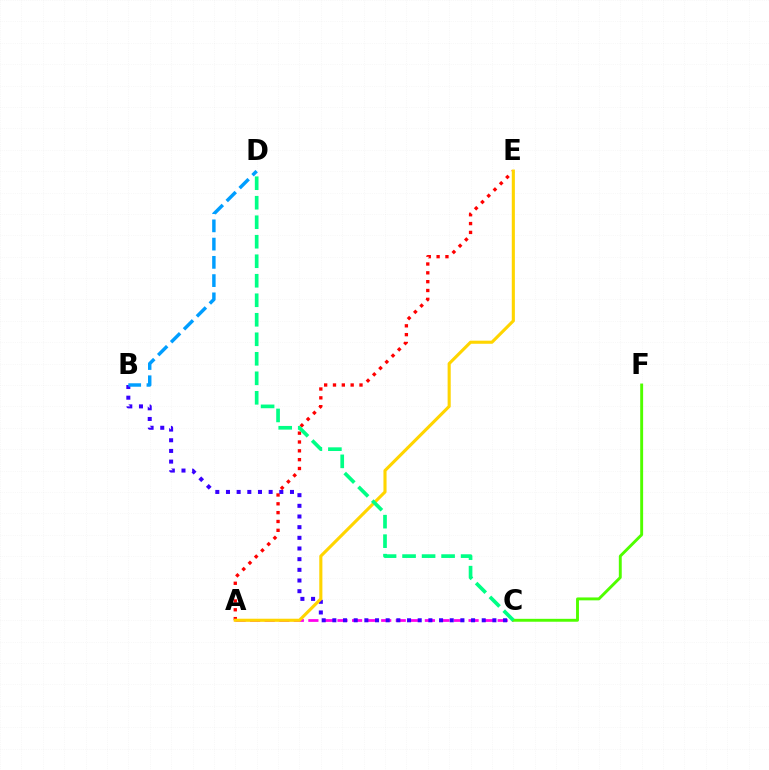{('A', 'C'): [{'color': '#ff00ed', 'line_style': 'dashed', 'thickness': 1.98}], ('A', 'E'): [{'color': '#ff0000', 'line_style': 'dotted', 'thickness': 2.4}, {'color': '#ffd500', 'line_style': 'solid', 'thickness': 2.24}], ('C', 'F'): [{'color': '#4fff00', 'line_style': 'solid', 'thickness': 2.1}], ('B', 'C'): [{'color': '#3700ff', 'line_style': 'dotted', 'thickness': 2.9}], ('B', 'D'): [{'color': '#009eff', 'line_style': 'dashed', 'thickness': 2.48}], ('C', 'D'): [{'color': '#00ff86', 'line_style': 'dashed', 'thickness': 2.65}]}